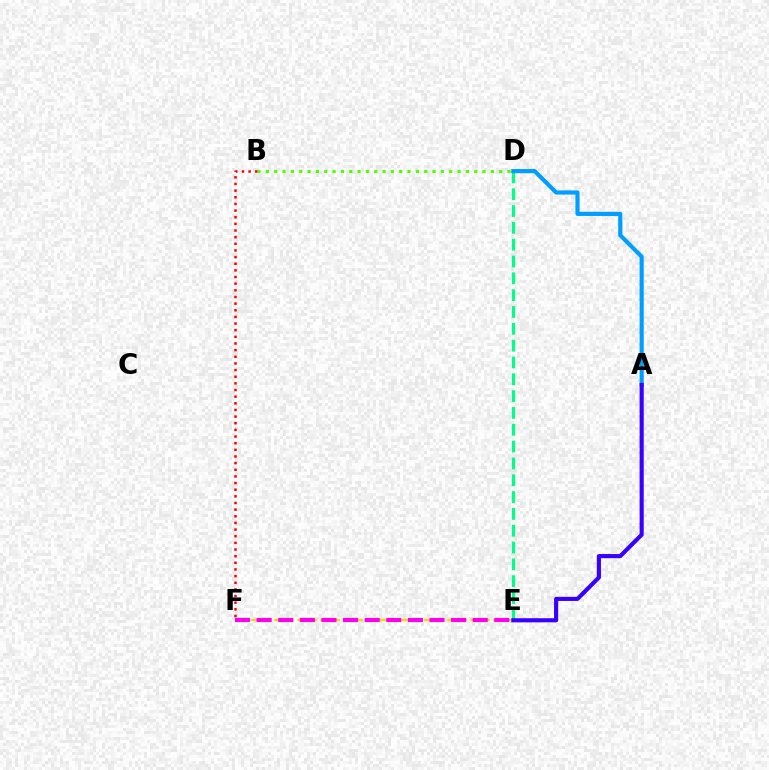{('D', 'E'): [{'color': '#00ff86', 'line_style': 'dashed', 'thickness': 2.29}], ('A', 'D'): [{'color': '#009eff', 'line_style': 'solid', 'thickness': 2.99}], ('B', 'D'): [{'color': '#4fff00', 'line_style': 'dotted', 'thickness': 2.26}], ('B', 'F'): [{'color': '#ff0000', 'line_style': 'dotted', 'thickness': 1.81}], ('E', 'F'): [{'color': '#ffd500', 'line_style': 'dashed', 'thickness': 1.57}, {'color': '#ff00ed', 'line_style': 'dashed', 'thickness': 2.94}], ('A', 'E'): [{'color': '#3700ff', 'line_style': 'solid', 'thickness': 2.97}]}